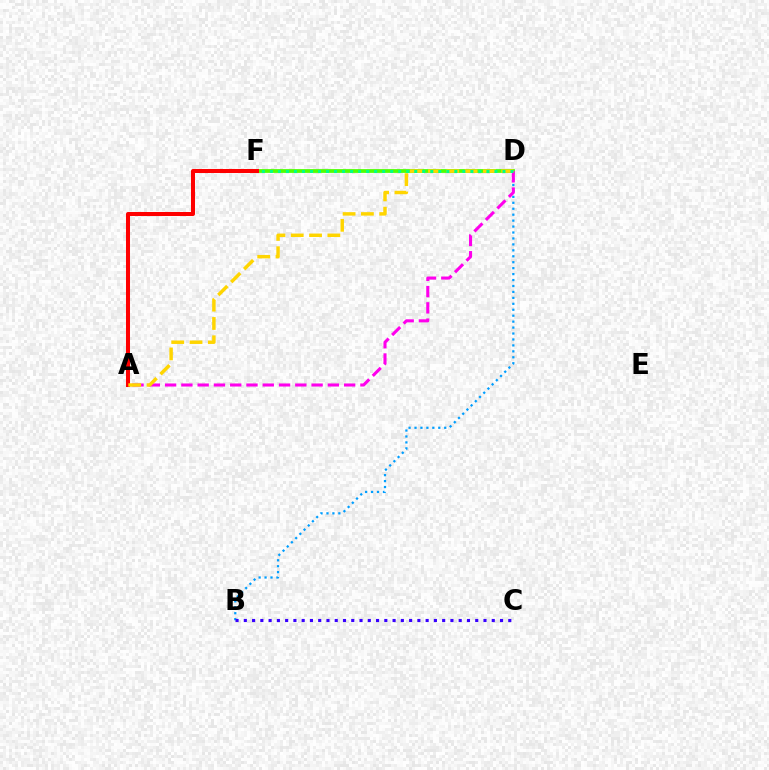{('B', 'D'): [{'color': '#009eff', 'line_style': 'dotted', 'thickness': 1.61}], ('D', 'F'): [{'color': '#4fff00', 'line_style': 'solid', 'thickness': 2.71}, {'color': '#00ff86', 'line_style': 'dotted', 'thickness': 2.18}], ('A', 'D'): [{'color': '#ff00ed', 'line_style': 'dashed', 'thickness': 2.21}, {'color': '#ffd500', 'line_style': 'dashed', 'thickness': 2.49}], ('A', 'F'): [{'color': '#ff0000', 'line_style': 'solid', 'thickness': 2.9}], ('B', 'C'): [{'color': '#3700ff', 'line_style': 'dotted', 'thickness': 2.25}]}